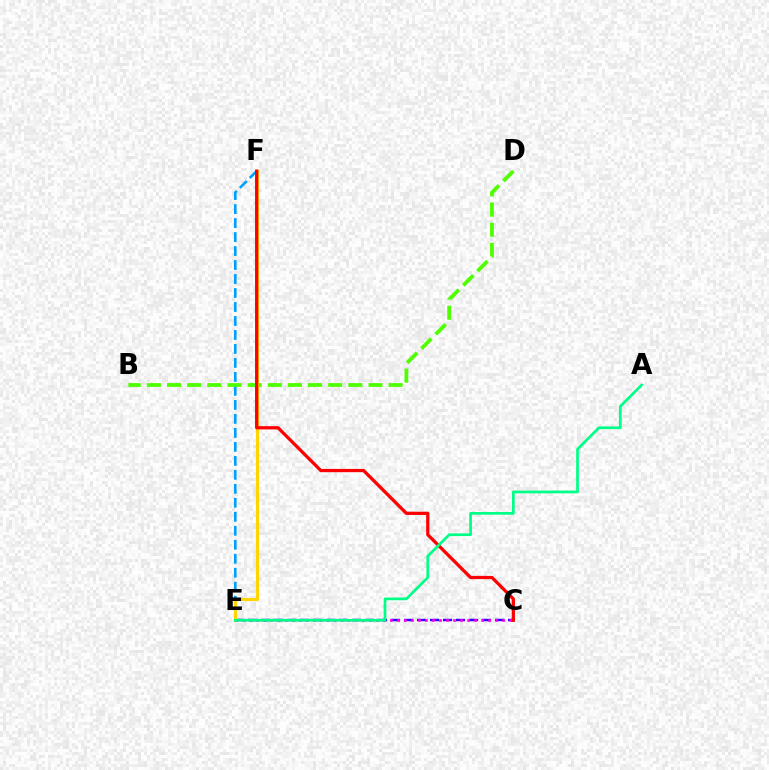{('E', 'F'): [{'color': '#009eff', 'line_style': 'dashed', 'thickness': 1.9}, {'color': '#ffd500', 'line_style': 'solid', 'thickness': 2.2}], ('B', 'D'): [{'color': '#4fff00', 'line_style': 'dashed', 'thickness': 2.74}], ('C', 'E'): [{'color': '#3700ff', 'line_style': 'dashed', 'thickness': 1.77}, {'color': '#ff00ed', 'line_style': 'dotted', 'thickness': 1.91}], ('C', 'F'): [{'color': '#ff0000', 'line_style': 'solid', 'thickness': 2.34}], ('A', 'E'): [{'color': '#00ff86', 'line_style': 'solid', 'thickness': 1.96}]}